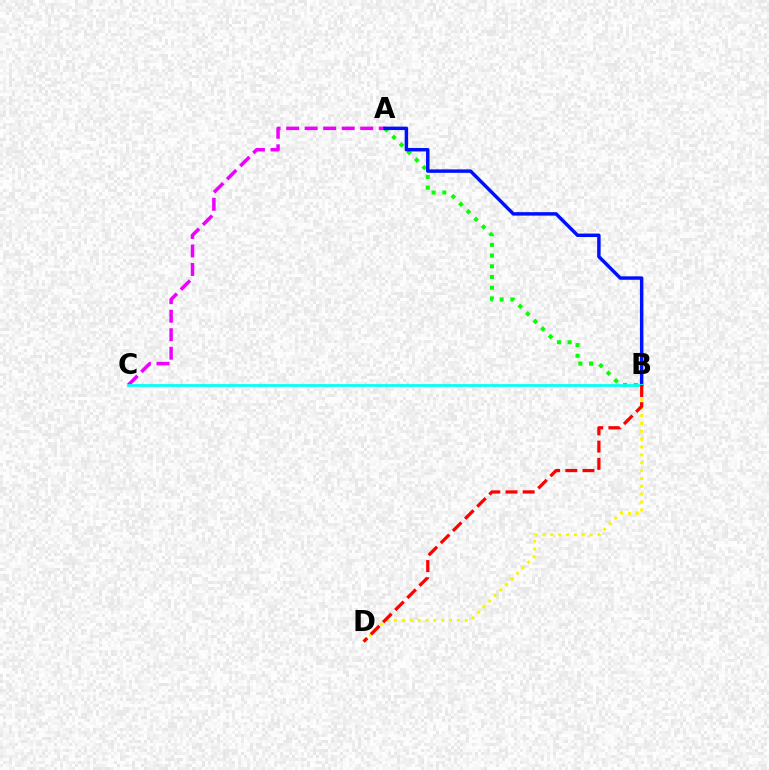{('B', 'D'): [{'color': '#fcf500', 'line_style': 'dotted', 'thickness': 2.13}, {'color': '#ff0000', 'line_style': 'dashed', 'thickness': 2.33}], ('A', 'B'): [{'color': '#08ff00', 'line_style': 'dotted', 'thickness': 2.91}, {'color': '#0010ff', 'line_style': 'solid', 'thickness': 2.49}], ('A', 'C'): [{'color': '#ee00ff', 'line_style': 'dashed', 'thickness': 2.52}], ('B', 'C'): [{'color': '#00fff6', 'line_style': 'solid', 'thickness': 1.96}]}